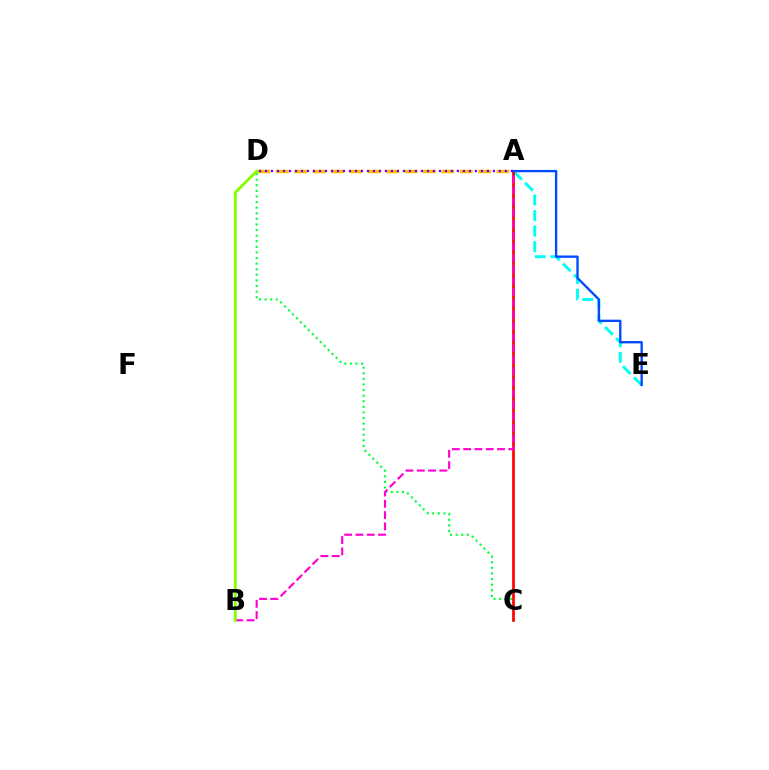{('C', 'D'): [{'color': '#00ff39', 'line_style': 'dotted', 'thickness': 1.52}], ('A', 'E'): [{'color': '#00fff6', 'line_style': 'dashed', 'thickness': 2.11}, {'color': '#004bff', 'line_style': 'solid', 'thickness': 1.69}], ('A', 'C'): [{'color': '#ff0000', 'line_style': 'solid', 'thickness': 1.94}], ('A', 'B'): [{'color': '#ff00cf', 'line_style': 'dashed', 'thickness': 1.53}], ('A', 'D'): [{'color': '#ffbd00', 'line_style': 'dashed', 'thickness': 2.5}, {'color': '#7200ff', 'line_style': 'dotted', 'thickness': 1.63}], ('B', 'D'): [{'color': '#84ff00', 'line_style': 'solid', 'thickness': 2.06}]}